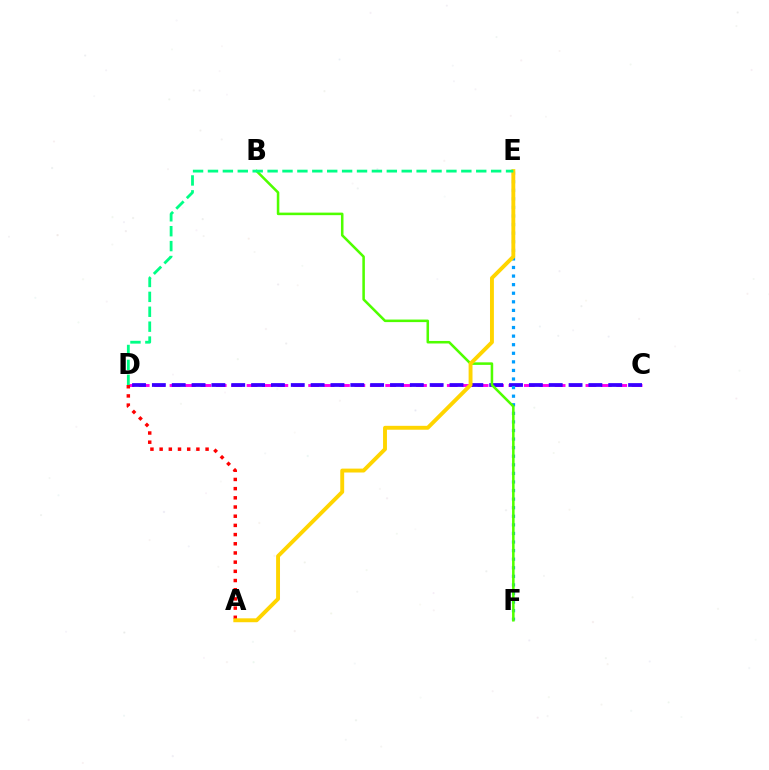{('C', 'D'): [{'color': '#ff00ed', 'line_style': 'dashed', 'thickness': 2.09}, {'color': '#3700ff', 'line_style': 'dashed', 'thickness': 2.7}], ('A', 'D'): [{'color': '#ff0000', 'line_style': 'dotted', 'thickness': 2.5}], ('E', 'F'): [{'color': '#009eff', 'line_style': 'dotted', 'thickness': 2.33}], ('B', 'F'): [{'color': '#4fff00', 'line_style': 'solid', 'thickness': 1.83}], ('A', 'E'): [{'color': '#ffd500', 'line_style': 'solid', 'thickness': 2.81}], ('D', 'E'): [{'color': '#00ff86', 'line_style': 'dashed', 'thickness': 2.02}]}